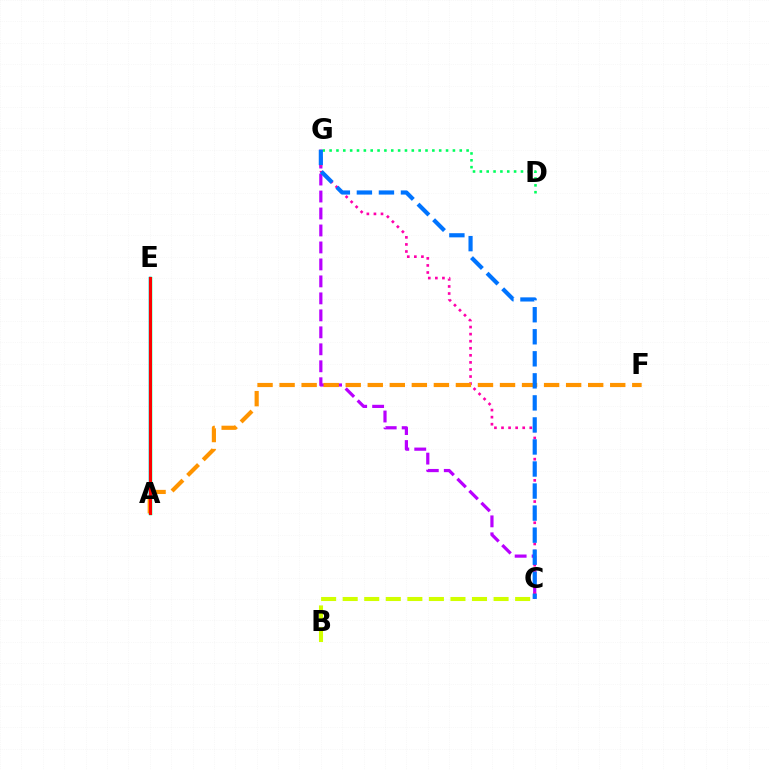{('A', 'E'): [{'color': '#00fff6', 'line_style': 'solid', 'thickness': 2.48}, {'color': '#3dff00', 'line_style': 'solid', 'thickness': 2.33}, {'color': '#2500ff', 'line_style': 'solid', 'thickness': 1.59}, {'color': '#ff0000', 'line_style': 'solid', 'thickness': 2.14}], ('B', 'C'): [{'color': '#d1ff00', 'line_style': 'dashed', 'thickness': 2.93}], ('C', 'G'): [{'color': '#b900ff', 'line_style': 'dashed', 'thickness': 2.31}, {'color': '#ff00ac', 'line_style': 'dotted', 'thickness': 1.92}, {'color': '#0074ff', 'line_style': 'dashed', 'thickness': 2.99}], ('D', 'G'): [{'color': '#00ff5c', 'line_style': 'dotted', 'thickness': 1.86}], ('A', 'F'): [{'color': '#ff9400', 'line_style': 'dashed', 'thickness': 2.99}]}